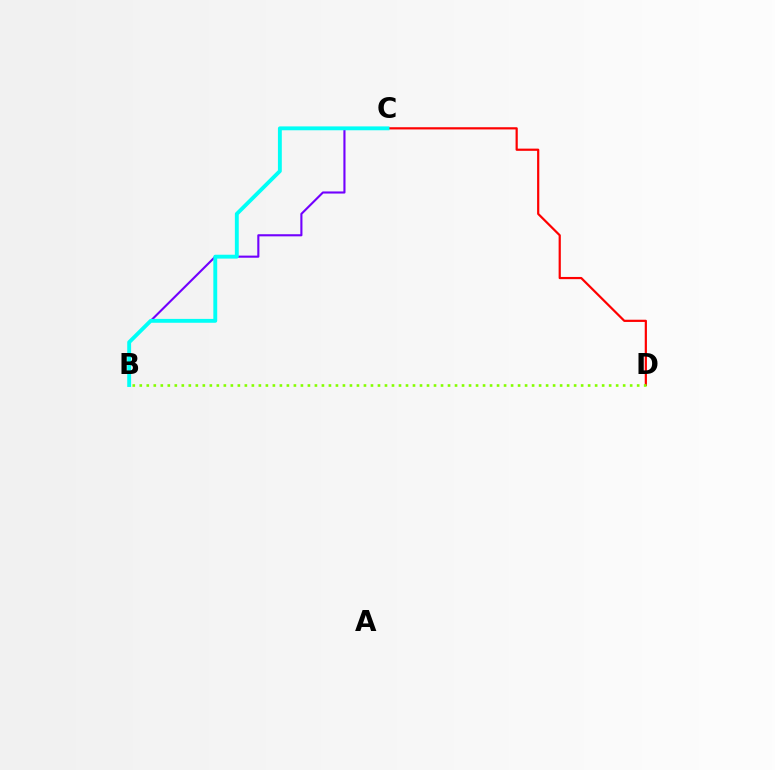{('B', 'C'): [{'color': '#7200ff', 'line_style': 'solid', 'thickness': 1.52}, {'color': '#00fff6', 'line_style': 'solid', 'thickness': 2.79}], ('C', 'D'): [{'color': '#ff0000', 'line_style': 'solid', 'thickness': 1.59}], ('B', 'D'): [{'color': '#84ff00', 'line_style': 'dotted', 'thickness': 1.9}]}